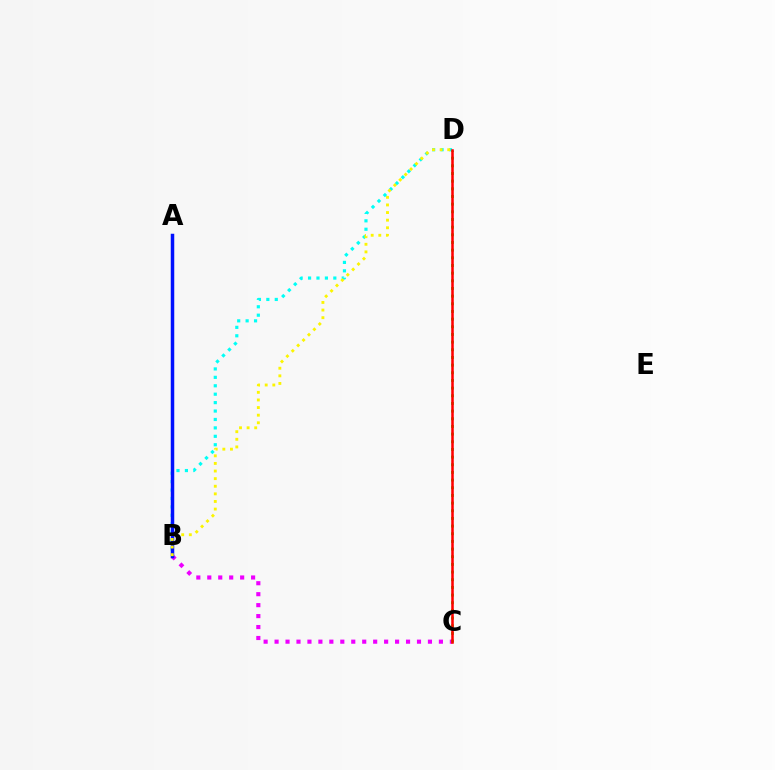{('B', 'C'): [{'color': '#ee00ff', 'line_style': 'dotted', 'thickness': 2.98}], ('B', 'D'): [{'color': '#00fff6', 'line_style': 'dotted', 'thickness': 2.29}, {'color': '#fcf500', 'line_style': 'dotted', 'thickness': 2.07}], ('A', 'B'): [{'color': '#0010ff', 'line_style': 'solid', 'thickness': 2.52}], ('C', 'D'): [{'color': '#08ff00', 'line_style': 'dotted', 'thickness': 2.08}, {'color': '#ff0000', 'line_style': 'solid', 'thickness': 1.84}]}